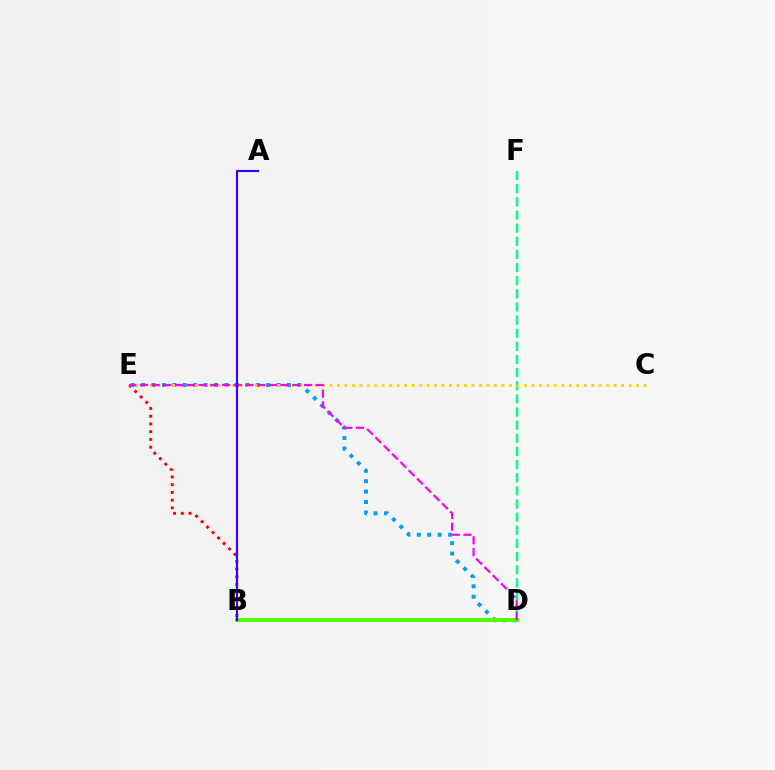{('B', 'E'): [{'color': '#ff0000', 'line_style': 'dotted', 'thickness': 2.1}], ('D', 'E'): [{'color': '#009eff', 'line_style': 'dotted', 'thickness': 2.83}, {'color': '#ff00ed', 'line_style': 'dashed', 'thickness': 1.59}], ('D', 'F'): [{'color': '#00ff86', 'line_style': 'dashed', 'thickness': 1.78}], ('C', 'E'): [{'color': '#ffd500', 'line_style': 'dotted', 'thickness': 2.03}], ('B', 'D'): [{'color': '#4fff00', 'line_style': 'solid', 'thickness': 2.83}], ('A', 'B'): [{'color': '#3700ff', 'line_style': 'solid', 'thickness': 1.57}]}